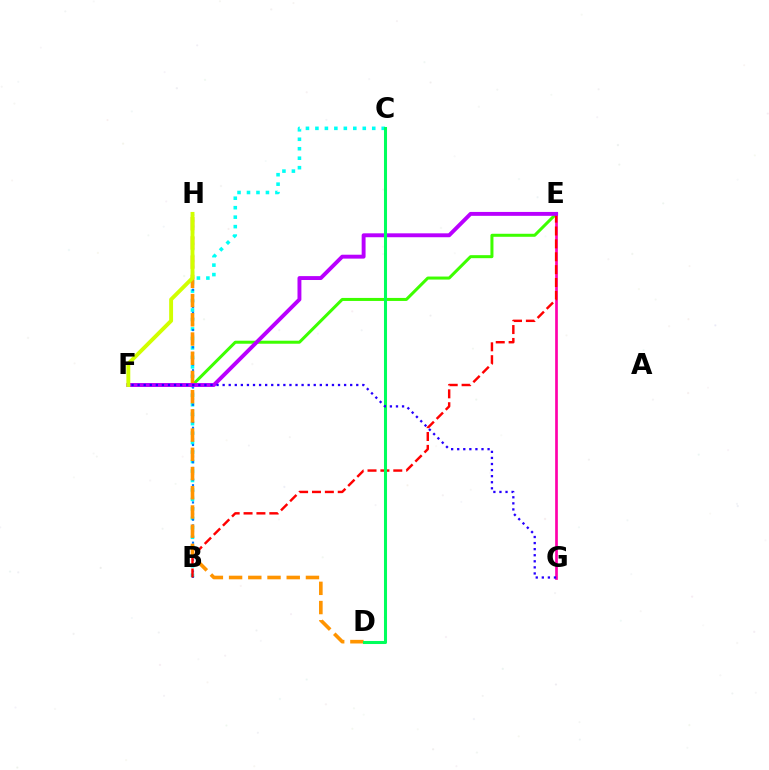{('E', 'G'): [{'color': '#ff00ac', 'line_style': 'solid', 'thickness': 1.93}], ('B', 'C'): [{'color': '#00fff6', 'line_style': 'dotted', 'thickness': 2.57}], ('B', 'H'): [{'color': '#0074ff', 'line_style': 'dotted', 'thickness': 1.56}], ('E', 'F'): [{'color': '#3dff00', 'line_style': 'solid', 'thickness': 2.17}, {'color': '#b900ff', 'line_style': 'solid', 'thickness': 2.81}], ('B', 'E'): [{'color': '#ff0000', 'line_style': 'dashed', 'thickness': 1.75}], ('D', 'H'): [{'color': '#ff9400', 'line_style': 'dashed', 'thickness': 2.61}], ('C', 'D'): [{'color': '#00ff5c', 'line_style': 'solid', 'thickness': 2.2}], ('F', 'G'): [{'color': '#2500ff', 'line_style': 'dotted', 'thickness': 1.65}], ('F', 'H'): [{'color': '#d1ff00', 'line_style': 'solid', 'thickness': 2.81}]}